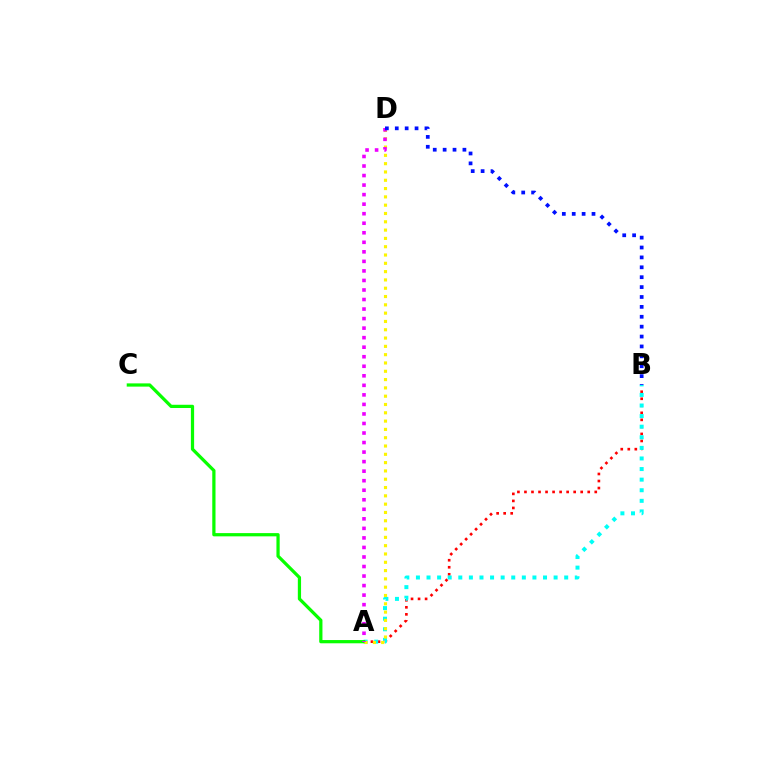{('A', 'B'): [{'color': '#ff0000', 'line_style': 'dotted', 'thickness': 1.91}, {'color': '#00fff6', 'line_style': 'dotted', 'thickness': 2.88}], ('A', 'C'): [{'color': '#08ff00', 'line_style': 'solid', 'thickness': 2.33}], ('A', 'D'): [{'color': '#fcf500', 'line_style': 'dotted', 'thickness': 2.26}, {'color': '#ee00ff', 'line_style': 'dotted', 'thickness': 2.59}], ('B', 'D'): [{'color': '#0010ff', 'line_style': 'dotted', 'thickness': 2.69}]}